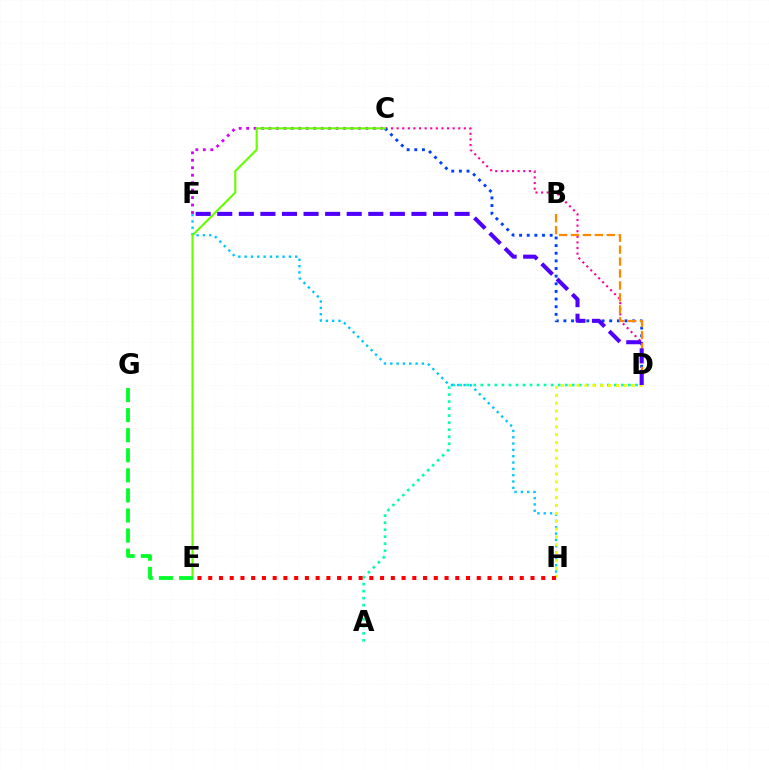{('A', 'D'): [{'color': '#00ffaf', 'line_style': 'dotted', 'thickness': 1.91}], ('C', 'D'): [{'color': '#ff00a0', 'line_style': 'dotted', 'thickness': 1.52}, {'color': '#003fff', 'line_style': 'dotted', 'thickness': 2.08}], ('F', 'H'): [{'color': '#00c7ff', 'line_style': 'dotted', 'thickness': 1.72}], ('B', 'D'): [{'color': '#ff8800', 'line_style': 'dashed', 'thickness': 1.62}], ('D', 'H'): [{'color': '#eeff00', 'line_style': 'dotted', 'thickness': 2.14}], ('E', 'H'): [{'color': '#ff0000', 'line_style': 'dotted', 'thickness': 2.92}], ('C', 'F'): [{'color': '#d600ff', 'line_style': 'dotted', 'thickness': 2.03}], ('C', 'E'): [{'color': '#66ff00', 'line_style': 'solid', 'thickness': 1.53}], ('D', 'F'): [{'color': '#4f00ff', 'line_style': 'dashed', 'thickness': 2.93}], ('E', 'G'): [{'color': '#00ff27', 'line_style': 'dashed', 'thickness': 2.73}]}